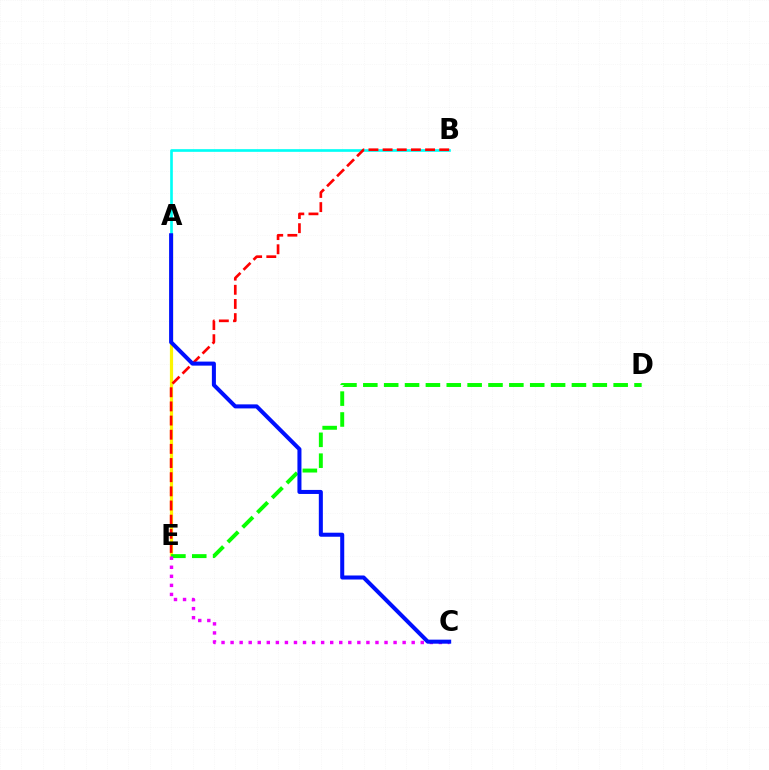{('A', 'E'): [{'color': '#fcf500', 'line_style': 'solid', 'thickness': 2.3}], ('A', 'B'): [{'color': '#00fff6', 'line_style': 'solid', 'thickness': 1.91}], ('D', 'E'): [{'color': '#08ff00', 'line_style': 'dashed', 'thickness': 2.83}], ('C', 'E'): [{'color': '#ee00ff', 'line_style': 'dotted', 'thickness': 2.46}], ('B', 'E'): [{'color': '#ff0000', 'line_style': 'dashed', 'thickness': 1.92}], ('A', 'C'): [{'color': '#0010ff', 'line_style': 'solid', 'thickness': 2.9}]}